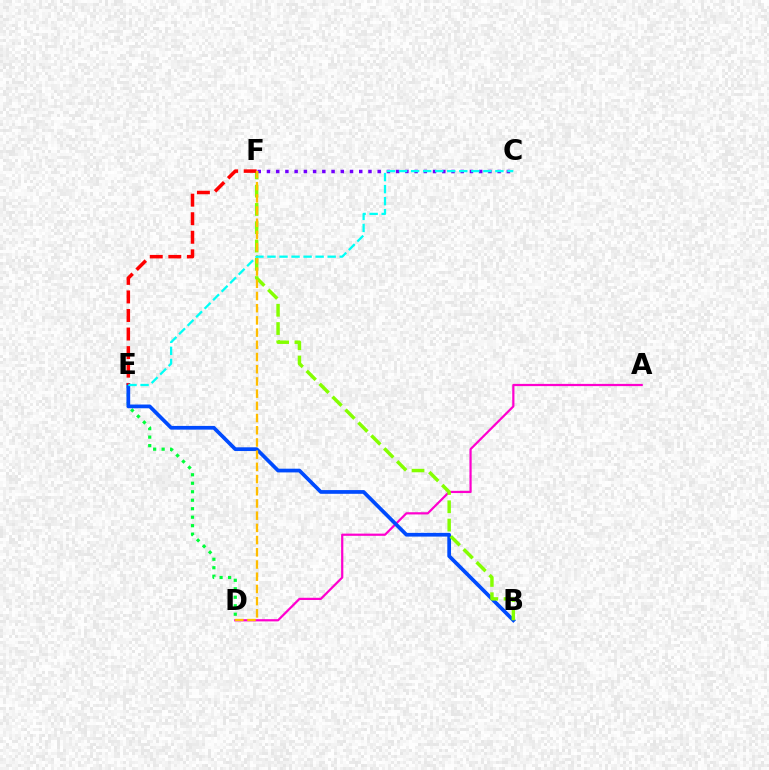{('A', 'D'): [{'color': '#ff00cf', 'line_style': 'solid', 'thickness': 1.59}], ('D', 'E'): [{'color': '#00ff39', 'line_style': 'dotted', 'thickness': 2.31}], ('B', 'E'): [{'color': '#004bff', 'line_style': 'solid', 'thickness': 2.68}], ('C', 'F'): [{'color': '#7200ff', 'line_style': 'dotted', 'thickness': 2.51}], ('B', 'F'): [{'color': '#84ff00', 'line_style': 'dashed', 'thickness': 2.48}], ('E', 'F'): [{'color': '#ff0000', 'line_style': 'dashed', 'thickness': 2.52}], ('D', 'F'): [{'color': '#ffbd00', 'line_style': 'dashed', 'thickness': 1.66}], ('C', 'E'): [{'color': '#00fff6', 'line_style': 'dashed', 'thickness': 1.64}]}